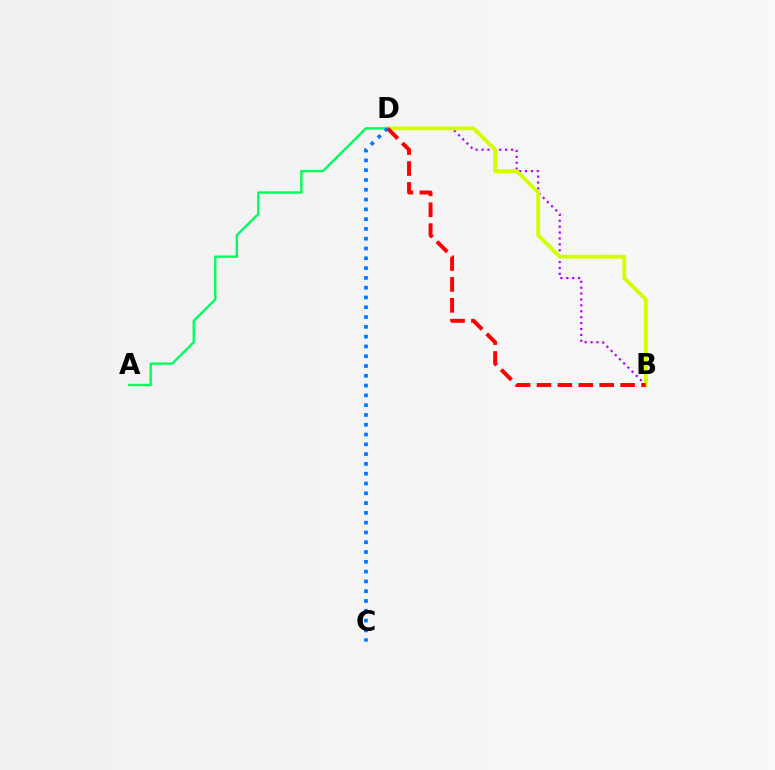{('A', 'D'): [{'color': '#00ff5c', 'line_style': 'solid', 'thickness': 1.72}], ('B', 'D'): [{'color': '#b900ff', 'line_style': 'dotted', 'thickness': 1.6}, {'color': '#d1ff00', 'line_style': 'solid', 'thickness': 2.76}, {'color': '#ff0000', 'line_style': 'dashed', 'thickness': 2.84}], ('C', 'D'): [{'color': '#0074ff', 'line_style': 'dotted', 'thickness': 2.66}]}